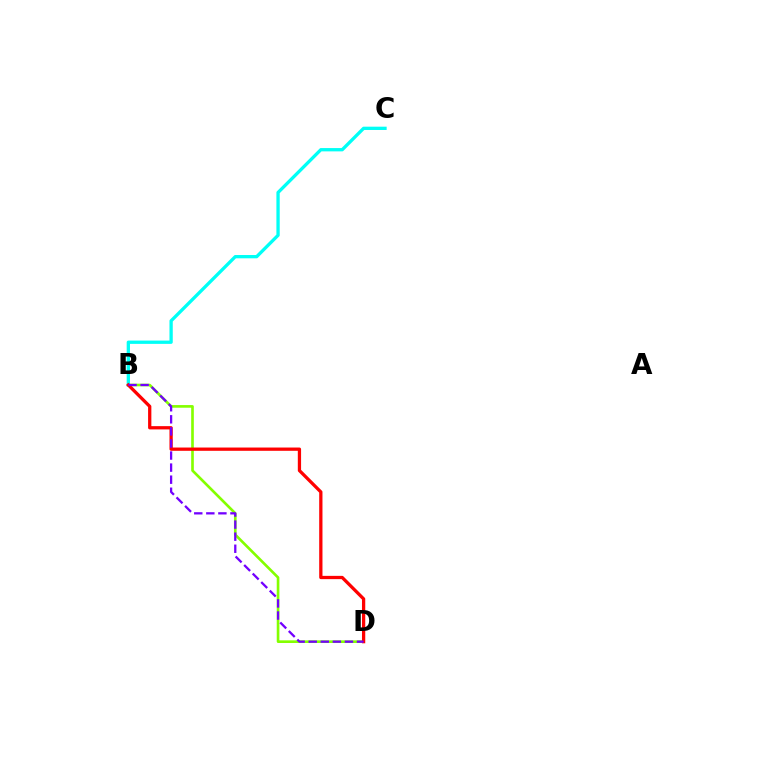{('B', 'D'): [{'color': '#84ff00', 'line_style': 'solid', 'thickness': 1.91}, {'color': '#ff0000', 'line_style': 'solid', 'thickness': 2.35}, {'color': '#7200ff', 'line_style': 'dashed', 'thickness': 1.64}], ('B', 'C'): [{'color': '#00fff6', 'line_style': 'solid', 'thickness': 2.38}]}